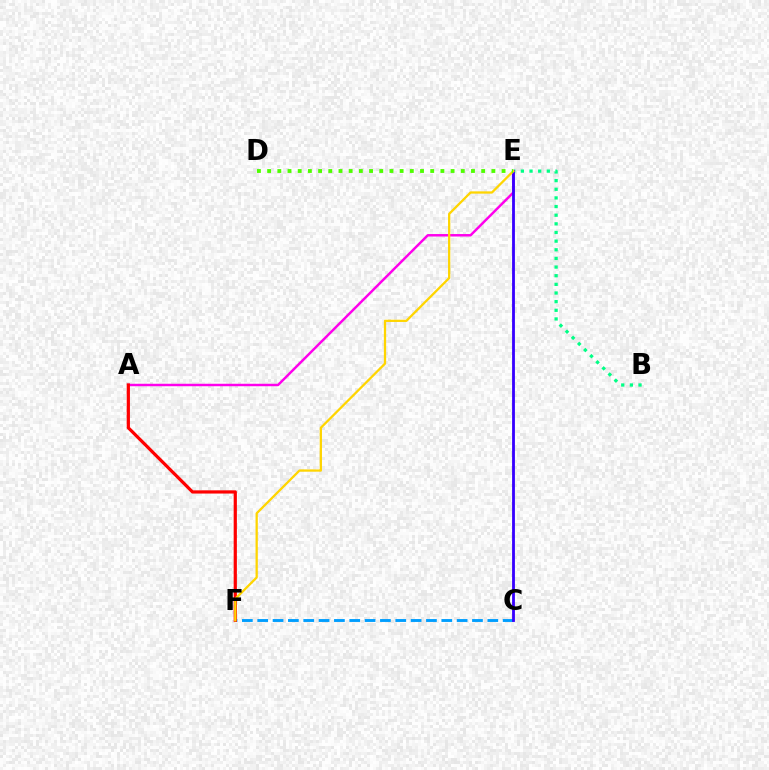{('A', 'E'): [{'color': '#ff00ed', 'line_style': 'solid', 'thickness': 1.78}], ('C', 'F'): [{'color': '#009eff', 'line_style': 'dashed', 'thickness': 2.08}], ('B', 'E'): [{'color': '#00ff86', 'line_style': 'dotted', 'thickness': 2.35}], ('C', 'E'): [{'color': '#3700ff', 'line_style': 'solid', 'thickness': 2.03}], ('A', 'F'): [{'color': '#ff0000', 'line_style': 'solid', 'thickness': 2.31}], ('E', 'F'): [{'color': '#ffd500', 'line_style': 'solid', 'thickness': 1.64}], ('D', 'E'): [{'color': '#4fff00', 'line_style': 'dotted', 'thickness': 2.77}]}